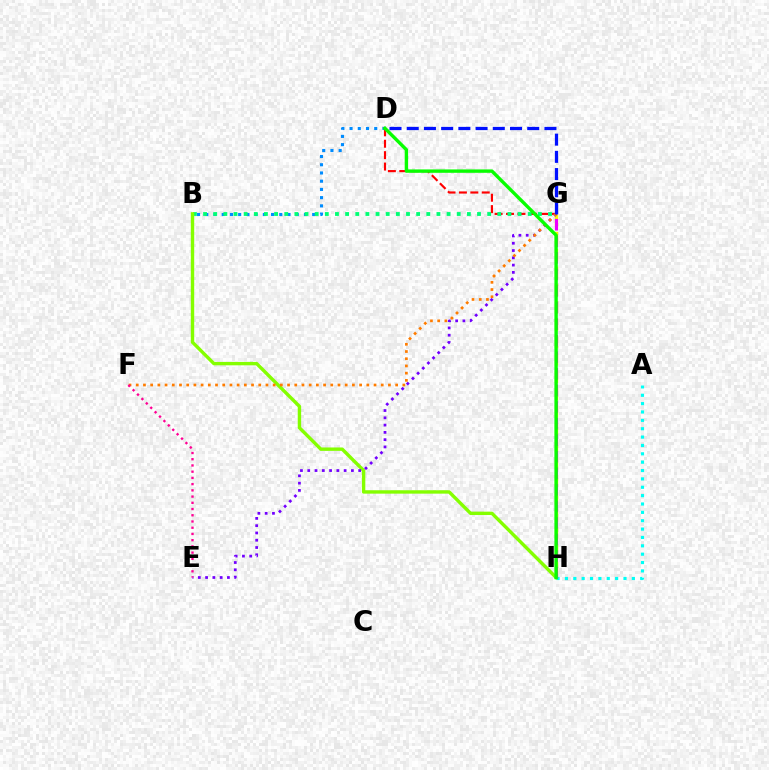{('A', 'H'): [{'color': '#00fff6', 'line_style': 'dotted', 'thickness': 2.27}], ('B', 'D'): [{'color': '#008cff', 'line_style': 'dotted', 'thickness': 2.23}], ('D', 'G'): [{'color': '#ff0000', 'line_style': 'dashed', 'thickness': 1.55}, {'color': '#0010ff', 'line_style': 'dashed', 'thickness': 2.34}], ('G', 'H'): [{'color': '#fcf500', 'line_style': 'dashed', 'thickness': 2.36}, {'color': '#ee00ff', 'line_style': 'dashed', 'thickness': 2.25}], ('B', 'G'): [{'color': '#00ff74', 'line_style': 'dotted', 'thickness': 2.76}], ('B', 'H'): [{'color': '#84ff00', 'line_style': 'solid', 'thickness': 2.45}], ('E', 'G'): [{'color': '#7200ff', 'line_style': 'dotted', 'thickness': 1.98}], ('F', 'G'): [{'color': '#ff7c00', 'line_style': 'dotted', 'thickness': 1.96}], ('D', 'H'): [{'color': '#08ff00', 'line_style': 'solid', 'thickness': 2.43}], ('E', 'F'): [{'color': '#ff0094', 'line_style': 'dotted', 'thickness': 1.69}]}